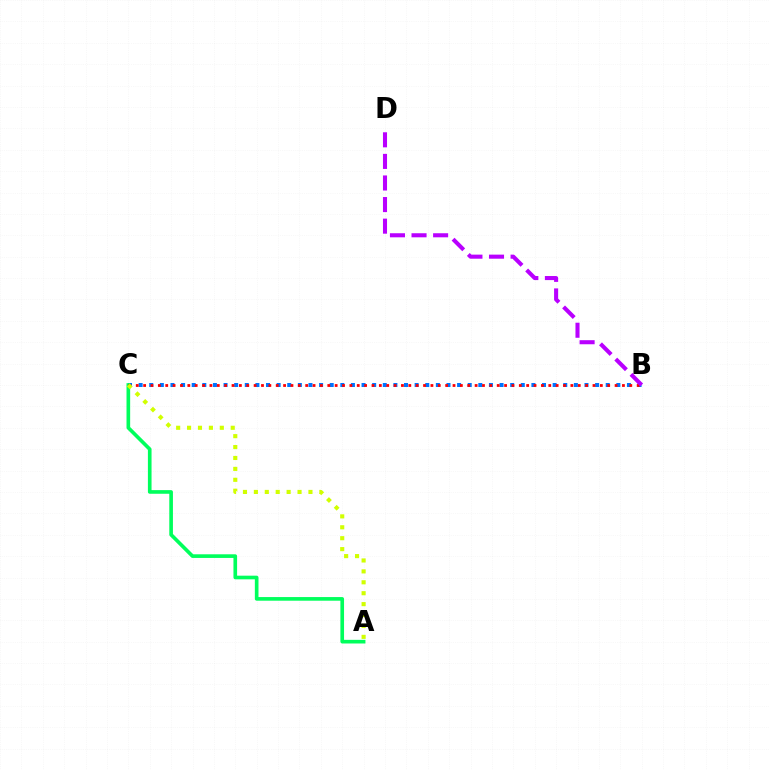{('B', 'C'): [{'color': '#0074ff', 'line_style': 'dotted', 'thickness': 2.88}, {'color': '#ff0000', 'line_style': 'dotted', 'thickness': 2.0}], ('A', 'C'): [{'color': '#00ff5c', 'line_style': 'solid', 'thickness': 2.62}, {'color': '#d1ff00', 'line_style': 'dotted', 'thickness': 2.97}], ('B', 'D'): [{'color': '#b900ff', 'line_style': 'dashed', 'thickness': 2.93}]}